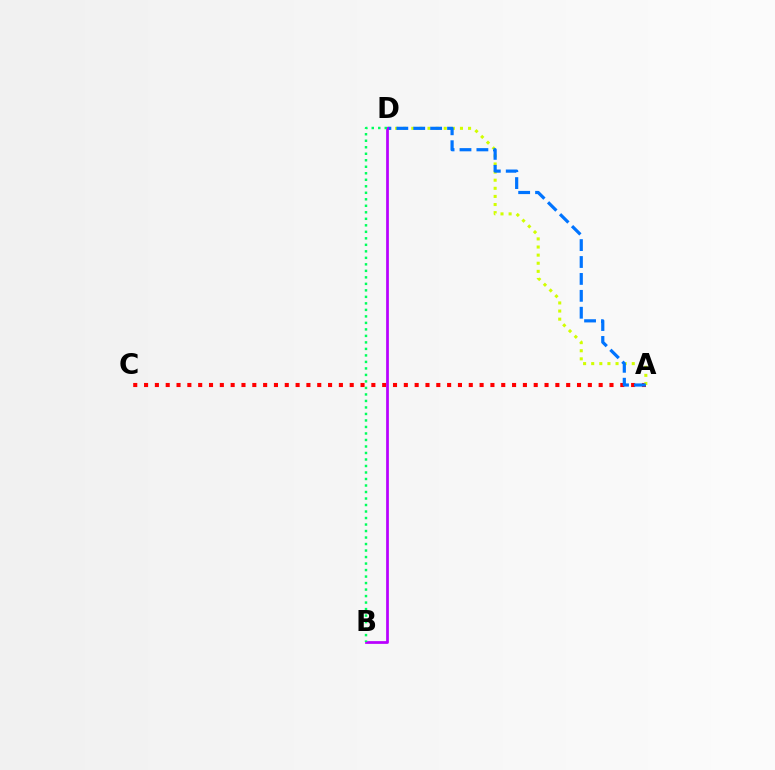{('A', 'C'): [{'color': '#ff0000', 'line_style': 'dotted', 'thickness': 2.94}], ('A', 'D'): [{'color': '#d1ff00', 'line_style': 'dotted', 'thickness': 2.2}, {'color': '#0074ff', 'line_style': 'dashed', 'thickness': 2.3}], ('B', 'D'): [{'color': '#b900ff', 'line_style': 'solid', 'thickness': 1.97}, {'color': '#00ff5c', 'line_style': 'dotted', 'thickness': 1.77}]}